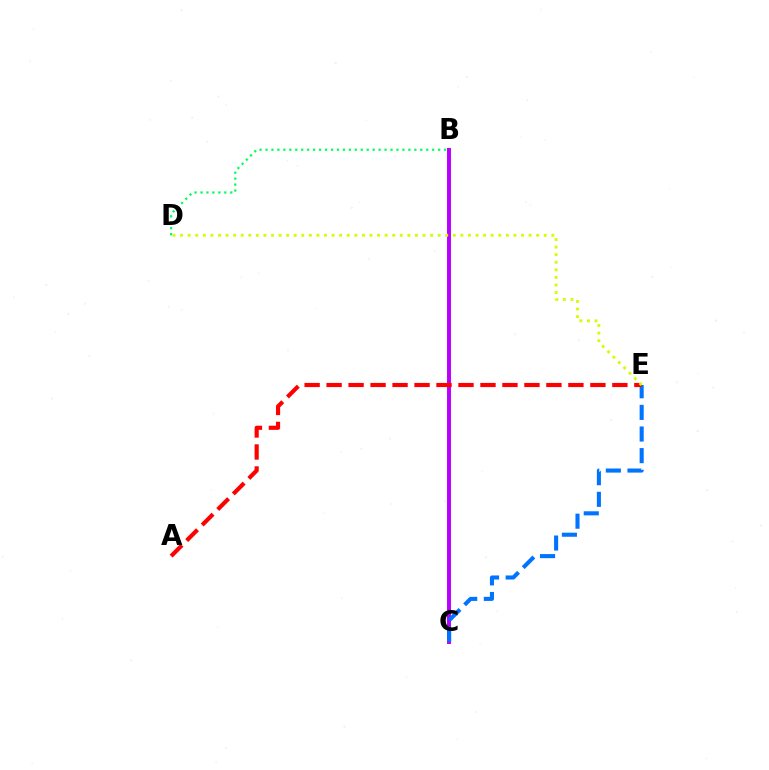{('B', 'C'): [{'color': '#b900ff', 'line_style': 'solid', 'thickness': 2.85}], ('B', 'D'): [{'color': '#00ff5c', 'line_style': 'dotted', 'thickness': 1.62}], ('C', 'E'): [{'color': '#0074ff', 'line_style': 'dashed', 'thickness': 2.94}], ('A', 'E'): [{'color': '#ff0000', 'line_style': 'dashed', 'thickness': 2.99}], ('D', 'E'): [{'color': '#d1ff00', 'line_style': 'dotted', 'thickness': 2.06}]}